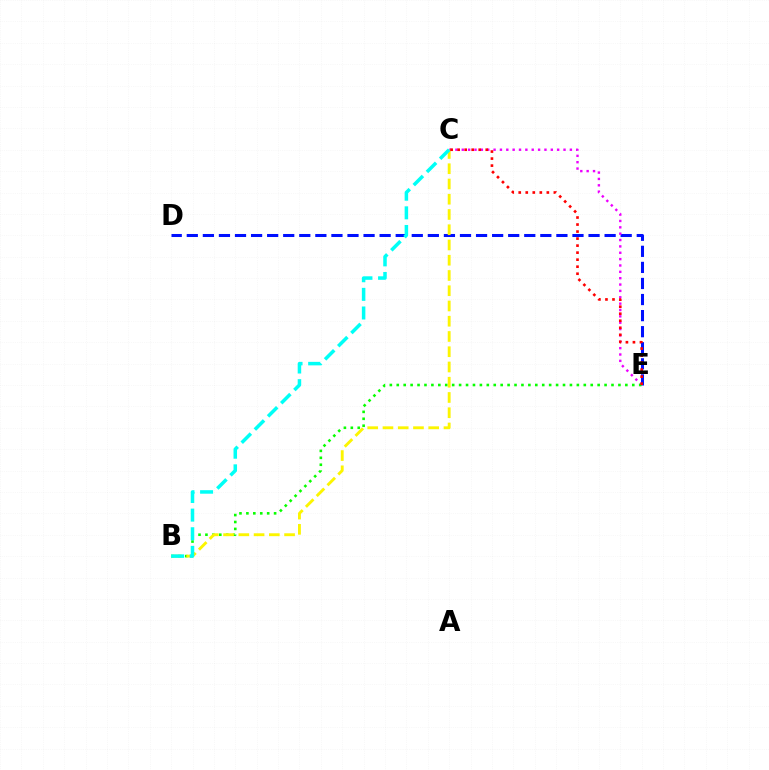{('D', 'E'): [{'color': '#0010ff', 'line_style': 'dashed', 'thickness': 2.18}], ('C', 'E'): [{'color': '#ee00ff', 'line_style': 'dotted', 'thickness': 1.73}, {'color': '#ff0000', 'line_style': 'dotted', 'thickness': 1.91}], ('B', 'E'): [{'color': '#08ff00', 'line_style': 'dotted', 'thickness': 1.88}], ('B', 'C'): [{'color': '#fcf500', 'line_style': 'dashed', 'thickness': 2.07}, {'color': '#00fff6', 'line_style': 'dashed', 'thickness': 2.53}]}